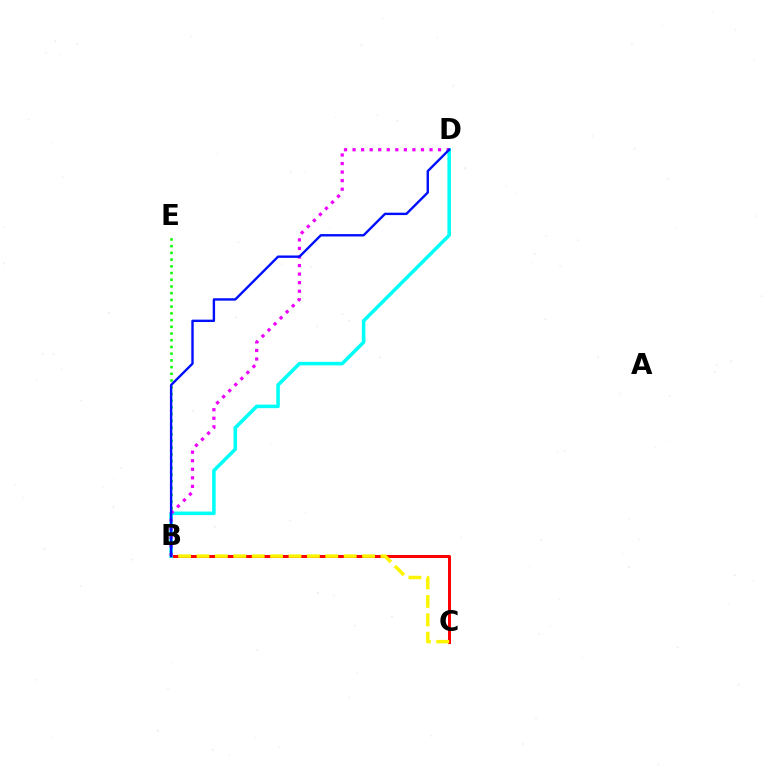{('B', 'C'): [{'color': '#ff0000', 'line_style': 'solid', 'thickness': 2.15}, {'color': '#fcf500', 'line_style': 'dashed', 'thickness': 2.5}], ('B', 'E'): [{'color': '#08ff00', 'line_style': 'dotted', 'thickness': 1.83}], ('B', 'D'): [{'color': '#00fff6', 'line_style': 'solid', 'thickness': 2.55}, {'color': '#ee00ff', 'line_style': 'dotted', 'thickness': 2.32}, {'color': '#0010ff', 'line_style': 'solid', 'thickness': 1.72}]}